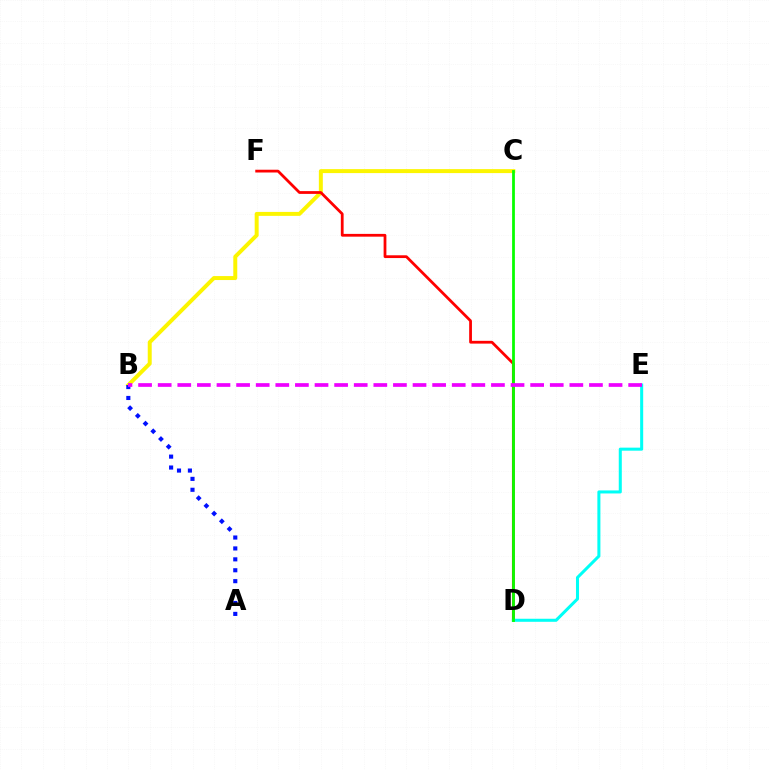{('B', 'C'): [{'color': '#fcf500', 'line_style': 'solid', 'thickness': 2.85}], ('D', 'F'): [{'color': '#ff0000', 'line_style': 'solid', 'thickness': 2.0}], ('D', 'E'): [{'color': '#00fff6', 'line_style': 'solid', 'thickness': 2.19}], ('A', 'B'): [{'color': '#0010ff', 'line_style': 'dotted', 'thickness': 2.96}], ('C', 'D'): [{'color': '#08ff00', 'line_style': 'solid', 'thickness': 2.0}], ('B', 'E'): [{'color': '#ee00ff', 'line_style': 'dashed', 'thickness': 2.66}]}